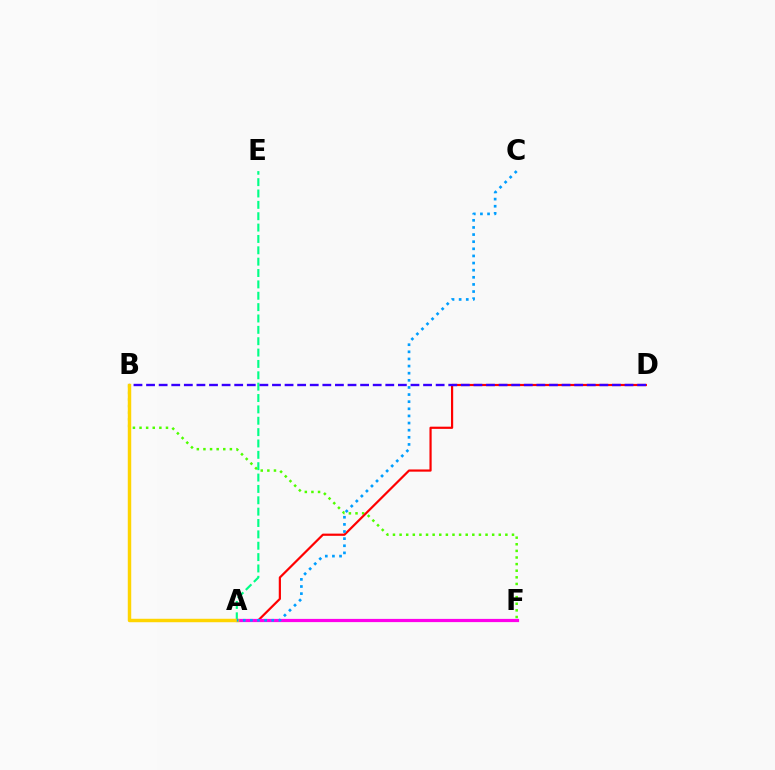{('A', 'E'): [{'color': '#00ff86', 'line_style': 'dashed', 'thickness': 1.54}], ('B', 'F'): [{'color': '#4fff00', 'line_style': 'dotted', 'thickness': 1.8}], ('A', 'D'): [{'color': '#ff0000', 'line_style': 'solid', 'thickness': 1.58}], ('A', 'F'): [{'color': '#ff00ed', 'line_style': 'solid', 'thickness': 2.31}], ('B', 'D'): [{'color': '#3700ff', 'line_style': 'dashed', 'thickness': 1.71}], ('A', 'B'): [{'color': '#ffd500', 'line_style': 'solid', 'thickness': 2.49}], ('A', 'C'): [{'color': '#009eff', 'line_style': 'dotted', 'thickness': 1.94}]}